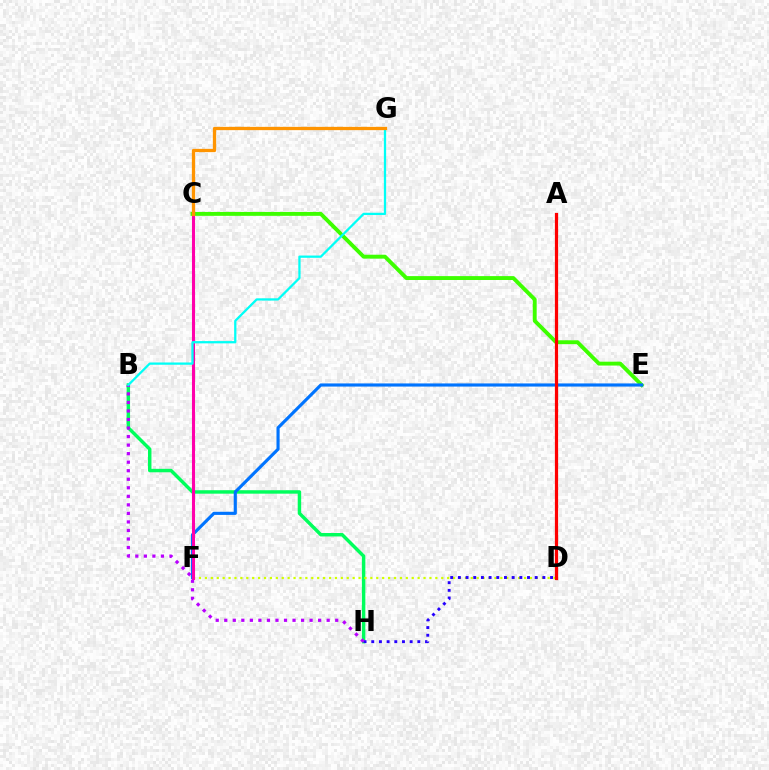{('B', 'H'): [{'color': '#00ff5c', 'line_style': 'solid', 'thickness': 2.49}, {'color': '#b900ff', 'line_style': 'dotted', 'thickness': 2.32}], ('C', 'E'): [{'color': '#3dff00', 'line_style': 'solid', 'thickness': 2.8}], ('E', 'F'): [{'color': '#0074ff', 'line_style': 'solid', 'thickness': 2.26}], ('D', 'F'): [{'color': '#d1ff00', 'line_style': 'dotted', 'thickness': 1.61}], ('D', 'H'): [{'color': '#2500ff', 'line_style': 'dotted', 'thickness': 2.09}], ('C', 'F'): [{'color': '#ff00ac', 'line_style': 'solid', 'thickness': 2.21}], ('B', 'G'): [{'color': '#00fff6', 'line_style': 'solid', 'thickness': 1.63}], ('C', 'G'): [{'color': '#ff9400', 'line_style': 'solid', 'thickness': 2.36}], ('A', 'D'): [{'color': '#ff0000', 'line_style': 'solid', 'thickness': 2.31}]}